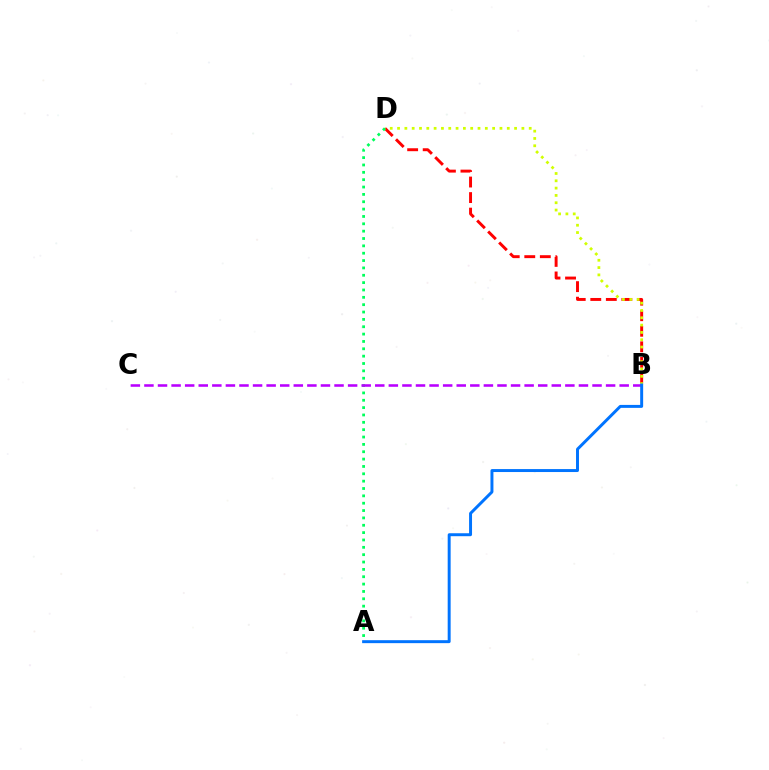{('B', 'D'): [{'color': '#ff0000', 'line_style': 'dashed', 'thickness': 2.11}, {'color': '#d1ff00', 'line_style': 'dotted', 'thickness': 1.99}], ('A', 'D'): [{'color': '#00ff5c', 'line_style': 'dotted', 'thickness': 2.0}], ('B', 'C'): [{'color': '#b900ff', 'line_style': 'dashed', 'thickness': 1.84}], ('A', 'B'): [{'color': '#0074ff', 'line_style': 'solid', 'thickness': 2.13}]}